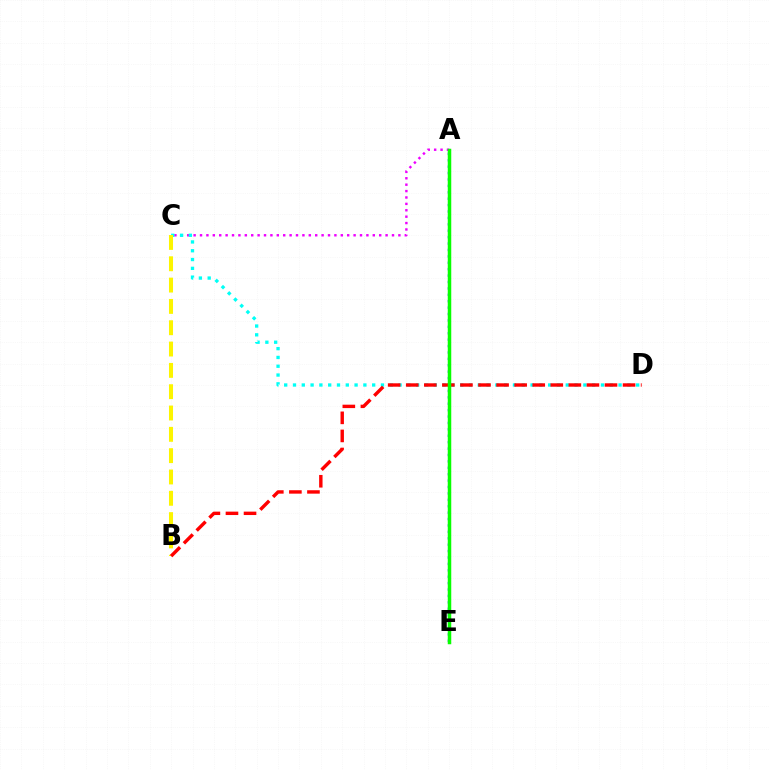{('A', 'E'): [{'color': '#0010ff', 'line_style': 'dotted', 'thickness': 1.74}, {'color': '#08ff00', 'line_style': 'solid', 'thickness': 2.52}], ('A', 'C'): [{'color': '#ee00ff', 'line_style': 'dotted', 'thickness': 1.74}], ('C', 'D'): [{'color': '#00fff6', 'line_style': 'dotted', 'thickness': 2.39}], ('B', 'C'): [{'color': '#fcf500', 'line_style': 'dashed', 'thickness': 2.9}], ('B', 'D'): [{'color': '#ff0000', 'line_style': 'dashed', 'thickness': 2.45}]}